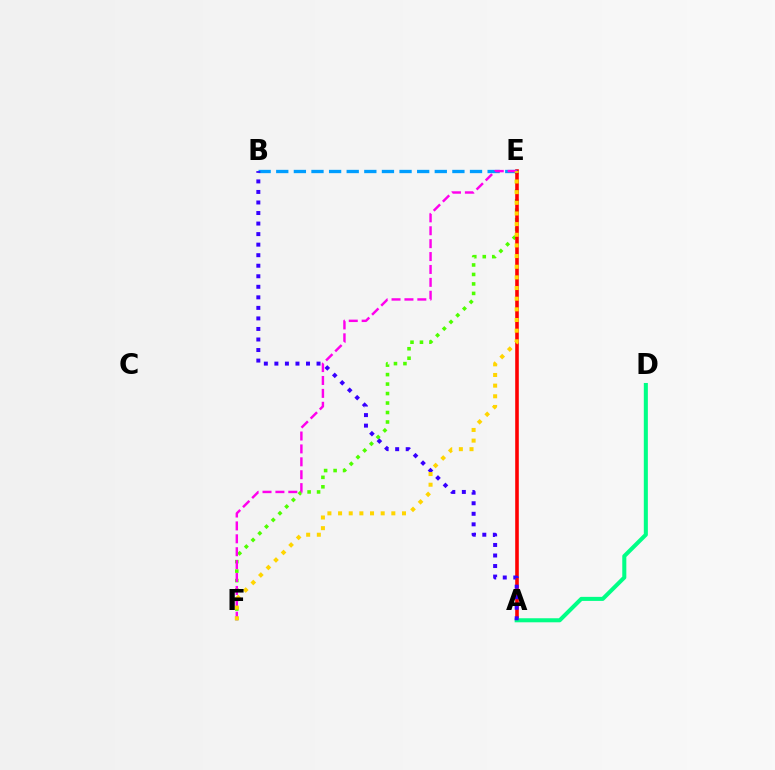{('E', 'F'): [{'color': '#4fff00', 'line_style': 'dotted', 'thickness': 2.58}, {'color': '#ff00ed', 'line_style': 'dashed', 'thickness': 1.75}, {'color': '#ffd500', 'line_style': 'dotted', 'thickness': 2.89}], ('A', 'E'): [{'color': '#ff0000', 'line_style': 'solid', 'thickness': 2.59}], ('B', 'E'): [{'color': '#009eff', 'line_style': 'dashed', 'thickness': 2.39}], ('A', 'D'): [{'color': '#00ff86', 'line_style': 'solid', 'thickness': 2.91}], ('A', 'B'): [{'color': '#3700ff', 'line_style': 'dotted', 'thickness': 2.86}]}